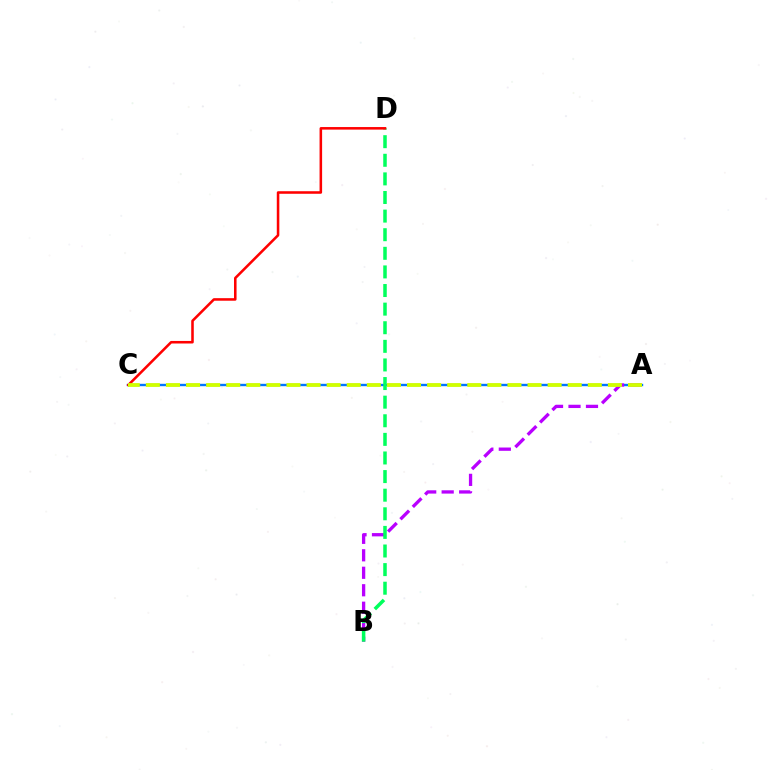{('A', 'C'): [{'color': '#0074ff', 'line_style': 'solid', 'thickness': 1.72}, {'color': '#d1ff00', 'line_style': 'dashed', 'thickness': 2.73}], ('A', 'B'): [{'color': '#b900ff', 'line_style': 'dashed', 'thickness': 2.37}], ('B', 'D'): [{'color': '#00ff5c', 'line_style': 'dashed', 'thickness': 2.53}], ('C', 'D'): [{'color': '#ff0000', 'line_style': 'solid', 'thickness': 1.84}]}